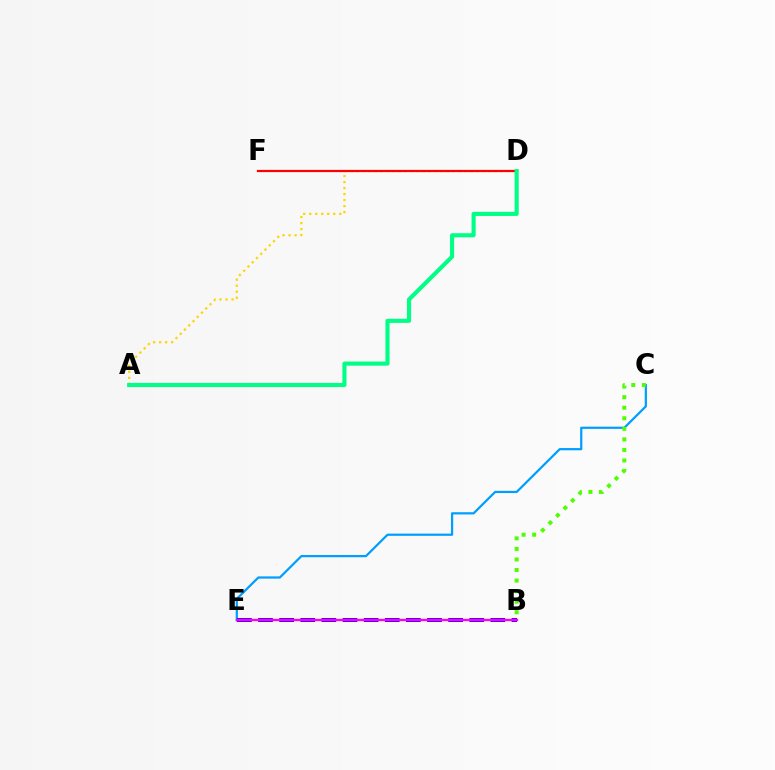{('A', 'D'): [{'color': '#ffd500', 'line_style': 'dotted', 'thickness': 1.63}, {'color': '#00ff86', 'line_style': 'solid', 'thickness': 2.96}], ('C', 'E'): [{'color': '#009eff', 'line_style': 'solid', 'thickness': 1.6}], ('B', 'E'): [{'color': '#3700ff', 'line_style': 'dashed', 'thickness': 2.87}, {'color': '#ff00ed', 'line_style': 'solid', 'thickness': 1.64}], ('D', 'F'): [{'color': '#ff0000', 'line_style': 'solid', 'thickness': 1.59}], ('B', 'C'): [{'color': '#4fff00', 'line_style': 'dotted', 'thickness': 2.87}]}